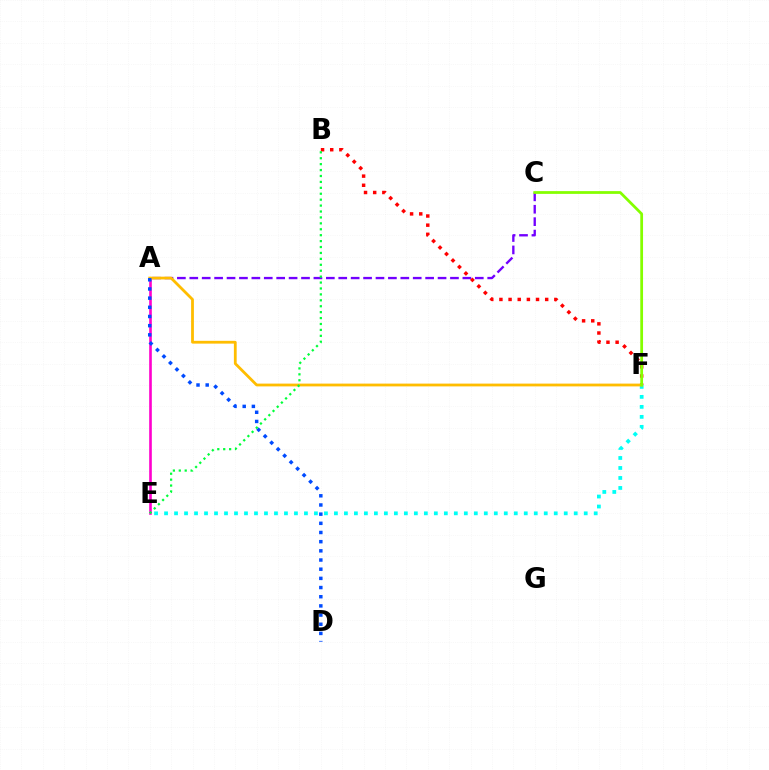{('A', 'C'): [{'color': '#7200ff', 'line_style': 'dashed', 'thickness': 1.69}], ('A', 'E'): [{'color': '#ff00cf', 'line_style': 'solid', 'thickness': 1.89}], ('E', 'F'): [{'color': '#00fff6', 'line_style': 'dotted', 'thickness': 2.71}], ('B', 'F'): [{'color': '#ff0000', 'line_style': 'dotted', 'thickness': 2.49}], ('A', 'F'): [{'color': '#ffbd00', 'line_style': 'solid', 'thickness': 2.01}], ('C', 'F'): [{'color': '#84ff00', 'line_style': 'solid', 'thickness': 1.99}], ('A', 'D'): [{'color': '#004bff', 'line_style': 'dotted', 'thickness': 2.49}], ('B', 'E'): [{'color': '#00ff39', 'line_style': 'dotted', 'thickness': 1.61}]}